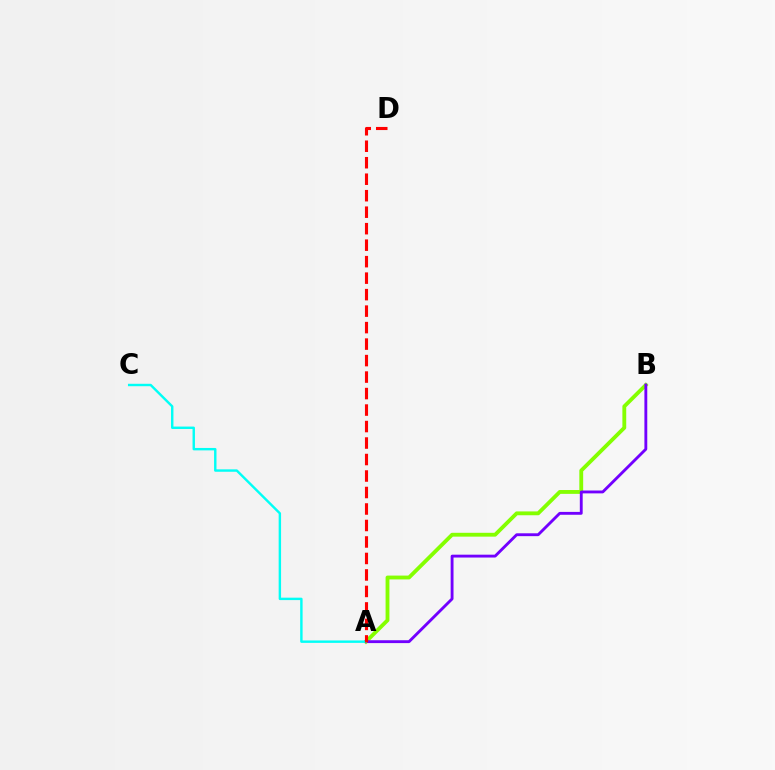{('A', 'B'): [{'color': '#84ff00', 'line_style': 'solid', 'thickness': 2.76}, {'color': '#7200ff', 'line_style': 'solid', 'thickness': 2.06}], ('A', 'C'): [{'color': '#00fff6', 'line_style': 'solid', 'thickness': 1.74}], ('A', 'D'): [{'color': '#ff0000', 'line_style': 'dashed', 'thickness': 2.24}]}